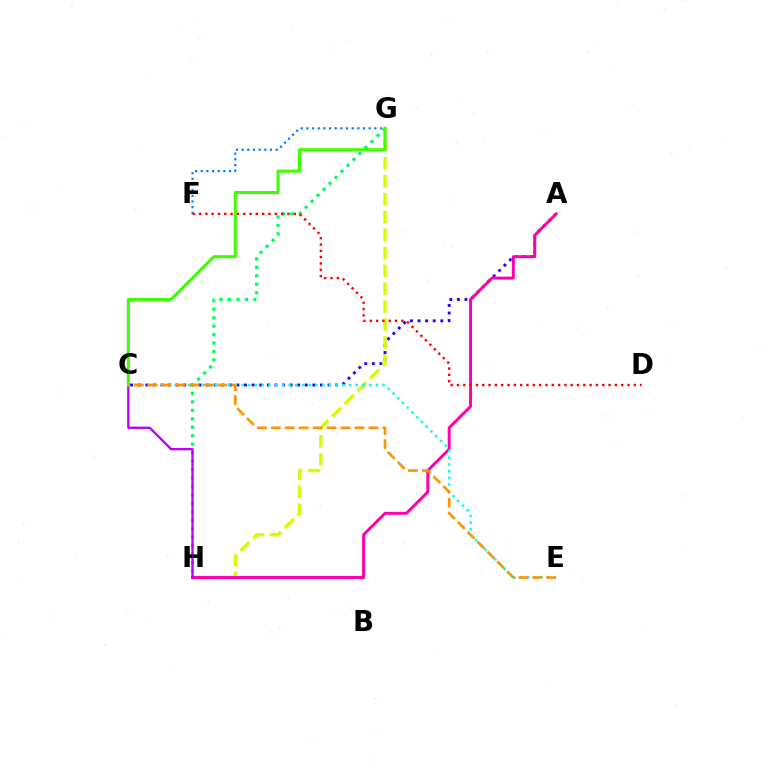{('A', 'C'): [{'color': '#2500ff', 'line_style': 'dotted', 'thickness': 2.06}], ('G', 'H'): [{'color': '#d1ff00', 'line_style': 'dashed', 'thickness': 2.44}, {'color': '#00ff5c', 'line_style': 'dotted', 'thickness': 2.3}], ('A', 'H'): [{'color': '#ff00ac', 'line_style': 'solid', 'thickness': 2.12}], ('F', 'G'): [{'color': '#0074ff', 'line_style': 'dotted', 'thickness': 1.54}], ('C', 'H'): [{'color': '#b900ff', 'line_style': 'solid', 'thickness': 1.67}], ('C', 'G'): [{'color': '#3dff00', 'line_style': 'solid', 'thickness': 2.21}], ('D', 'F'): [{'color': '#ff0000', 'line_style': 'dotted', 'thickness': 1.72}], ('C', 'E'): [{'color': '#00fff6', 'line_style': 'dotted', 'thickness': 1.82}, {'color': '#ff9400', 'line_style': 'dashed', 'thickness': 1.89}]}